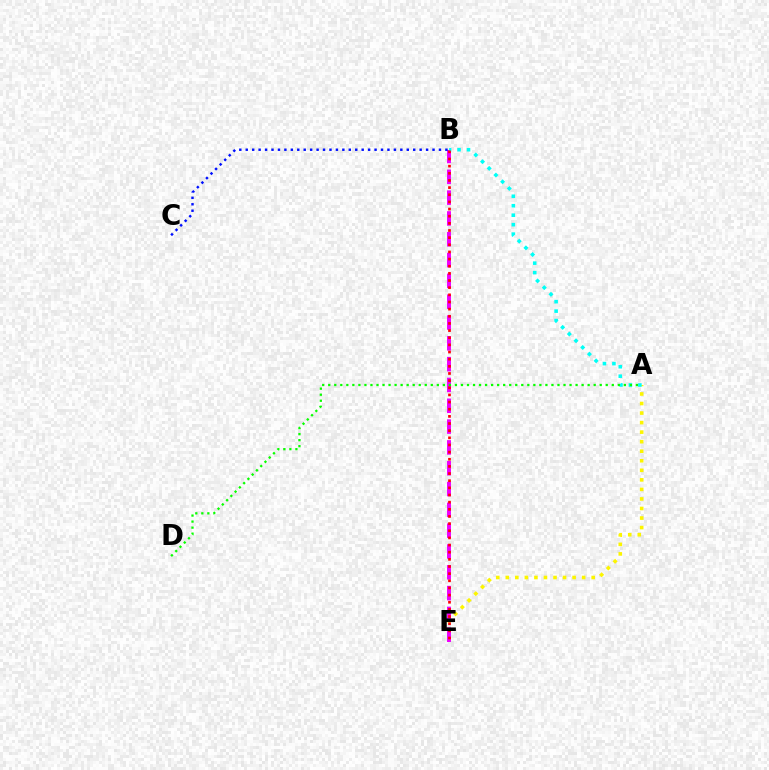{('A', 'E'): [{'color': '#fcf500', 'line_style': 'dotted', 'thickness': 2.59}], ('B', 'E'): [{'color': '#ee00ff', 'line_style': 'dashed', 'thickness': 2.83}, {'color': '#ff0000', 'line_style': 'dotted', 'thickness': 1.94}], ('A', 'B'): [{'color': '#00fff6', 'line_style': 'dotted', 'thickness': 2.57}], ('A', 'D'): [{'color': '#08ff00', 'line_style': 'dotted', 'thickness': 1.64}], ('B', 'C'): [{'color': '#0010ff', 'line_style': 'dotted', 'thickness': 1.75}]}